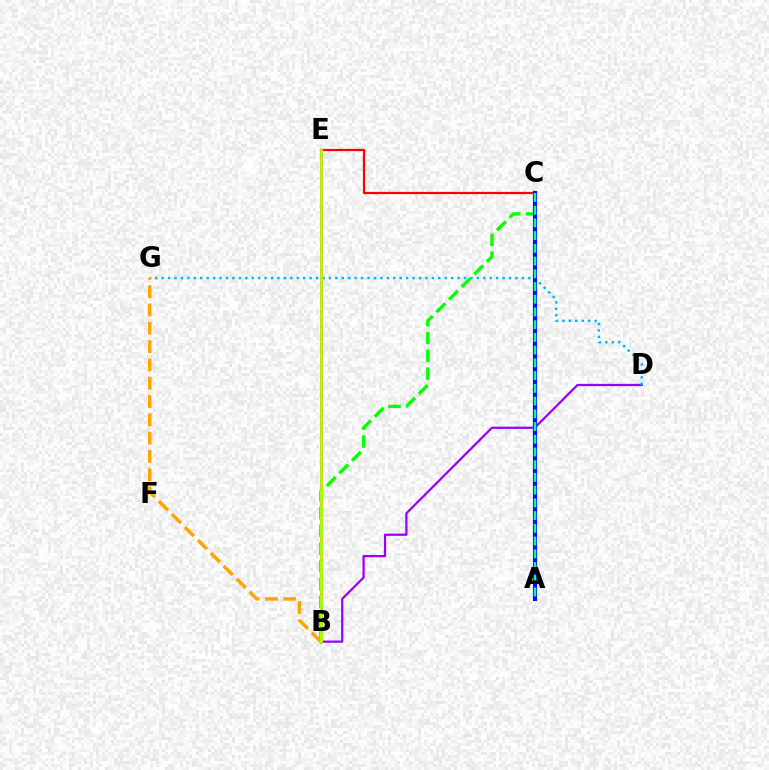{('B', 'D'): [{'color': '#9b00ff', 'line_style': 'solid', 'thickness': 1.62}], ('B', 'E'): [{'color': '#ff00bd', 'line_style': 'solid', 'thickness': 2.07}, {'color': '#b3ff00', 'line_style': 'solid', 'thickness': 1.98}], ('D', 'G'): [{'color': '#00b5ff', 'line_style': 'dotted', 'thickness': 1.75}], ('B', 'C'): [{'color': '#08ff00', 'line_style': 'dashed', 'thickness': 2.42}], ('C', 'E'): [{'color': '#ff0000', 'line_style': 'solid', 'thickness': 1.6}], ('B', 'G'): [{'color': '#ffa500', 'line_style': 'dashed', 'thickness': 2.49}], ('A', 'C'): [{'color': '#0010ff', 'line_style': 'solid', 'thickness': 2.99}, {'color': '#00ff9d', 'line_style': 'dashed', 'thickness': 1.73}]}